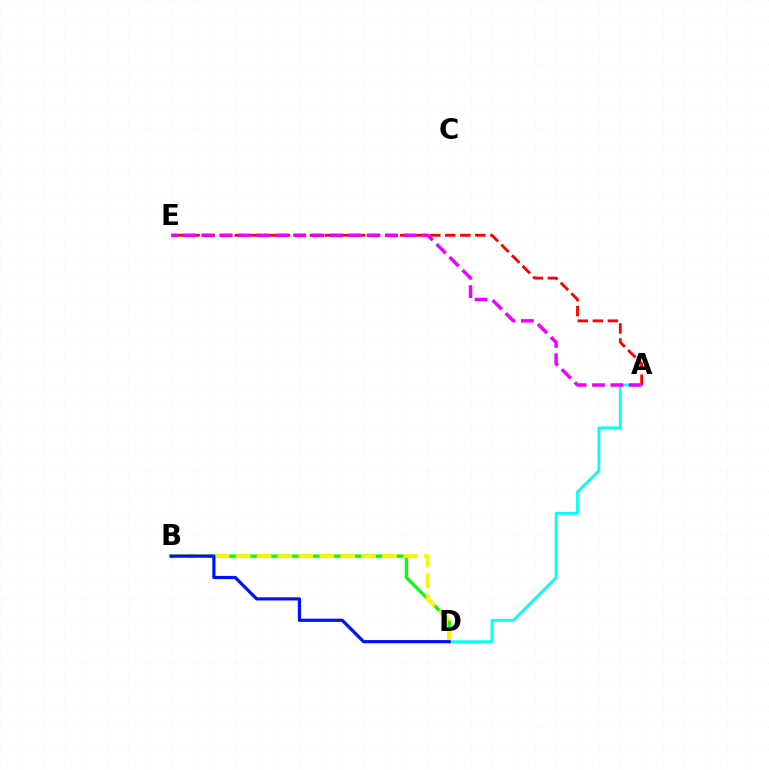{('B', 'D'): [{'color': '#08ff00', 'line_style': 'solid', 'thickness': 2.42}, {'color': '#fcf500', 'line_style': 'dashed', 'thickness': 2.84}, {'color': '#0010ff', 'line_style': 'solid', 'thickness': 2.28}], ('A', 'D'): [{'color': '#00fff6', 'line_style': 'solid', 'thickness': 1.98}], ('A', 'E'): [{'color': '#ff0000', 'line_style': 'dashed', 'thickness': 2.04}, {'color': '#ee00ff', 'line_style': 'dashed', 'thickness': 2.5}]}